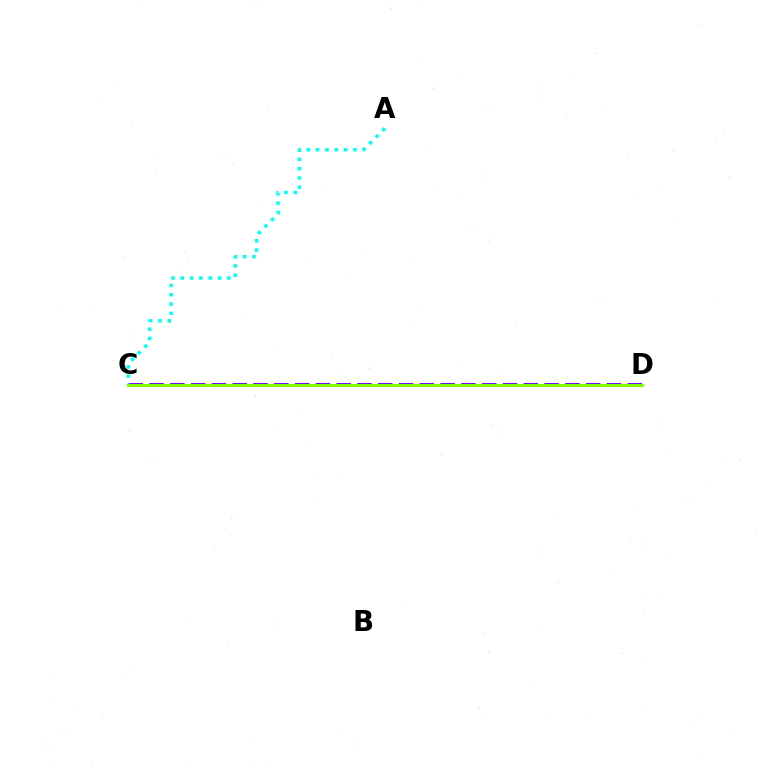{('C', 'D'): [{'color': '#ff0000', 'line_style': 'dashed', 'thickness': 1.96}, {'color': '#7200ff', 'line_style': 'dashed', 'thickness': 2.82}, {'color': '#84ff00', 'line_style': 'solid', 'thickness': 2.16}], ('A', 'C'): [{'color': '#00fff6', 'line_style': 'dotted', 'thickness': 2.53}]}